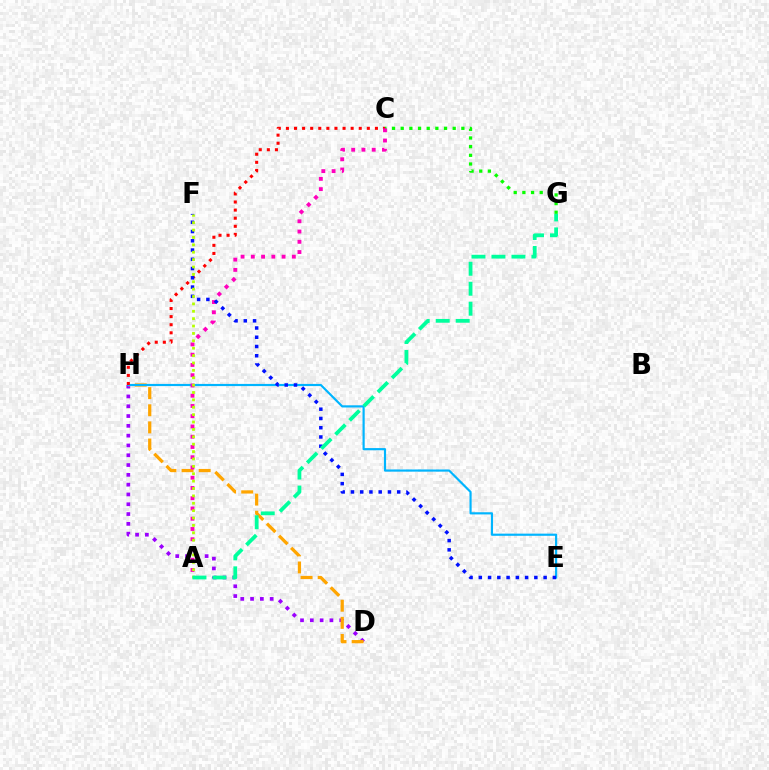{('D', 'H'): [{'color': '#9b00ff', 'line_style': 'dotted', 'thickness': 2.66}, {'color': '#ffa500', 'line_style': 'dashed', 'thickness': 2.33}], ('C', 'G'): [{'color': '#08ff00', 'line_style': 'dotted', 'thickness': 2.35}], ('E', 'H'): [{'color': '#00b5ff', 'line_style': 'solid', 'thickness': 1.56}], ('C', 'H'): [{'color': '#ff0000', 'line_style': 'dotted', 'thickness': 2.2}], ('A', 'C'): [{'color': '#ff00bd', 'line_style': 'dotted', 'thickness': 2.79}], ('E', 'F'): [{'color': '#0010ff', 'line_style': 'dotted', 'thickness': 2.51}], ('A', 'F'): [{'color': '#b3ff00', 'line_style': 'dotted', 'thickness': 2.01}], ('A', 'G'): [{'color': '#00ff9d', 'line_style': 'dashed', 'thickness': 2.71}]}